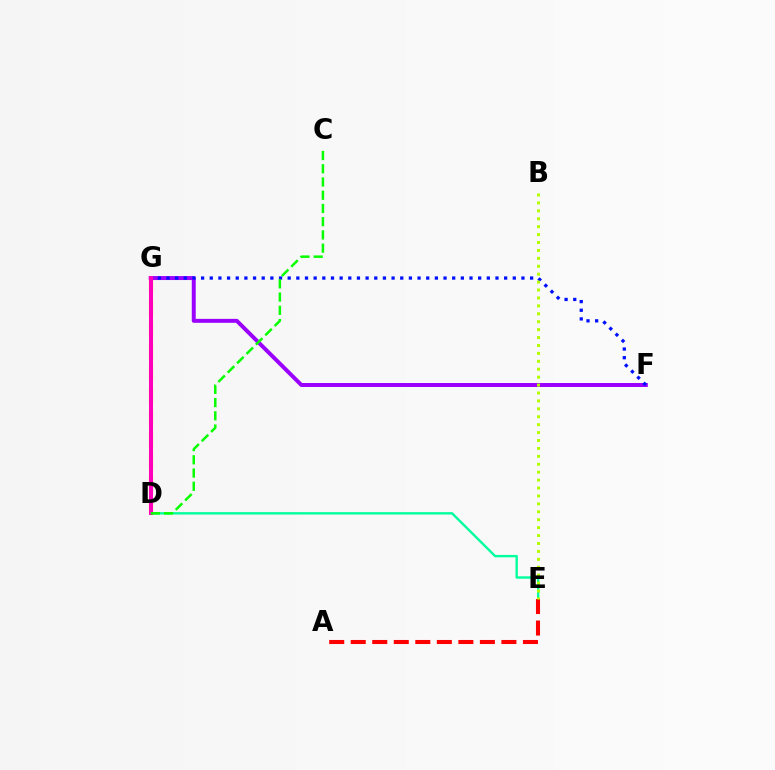{('F', 'G'): [{'color': '#9b00ff', 'line_style': 'solid', 'thickness': 2.85}, {'color': '#0010ff', 'line_style': 'dotted', 'thickness': 2.35}], ('D', 'E'): [{'color': '#00ff9d', 'line_style': 'solid', 'thickness': 1.72}], ('D', 'G'): [{'color': '#ffa500', 'line_style': 'dashed', 'thickness': 2.99}, {'color': '#00b5ff', 'line_style': 'dashed', 'thickness': 2.11}, {'color': '#ff00bd', 'line_style': 'solid', 'thickness': 2.88}], ('A', 'E'): [{'color': '#ff0000', 'line_style': 'dashed', 'thickness': 2.92}], ('B', 'E'): [{'color': '#b3ff00', 'line_style': 'dotted', 'thickness': 2.15}], ('C', 'D'): [{'color': '#08ff00', 'line_style': 'dashed', 'thickness': 1.8}]}